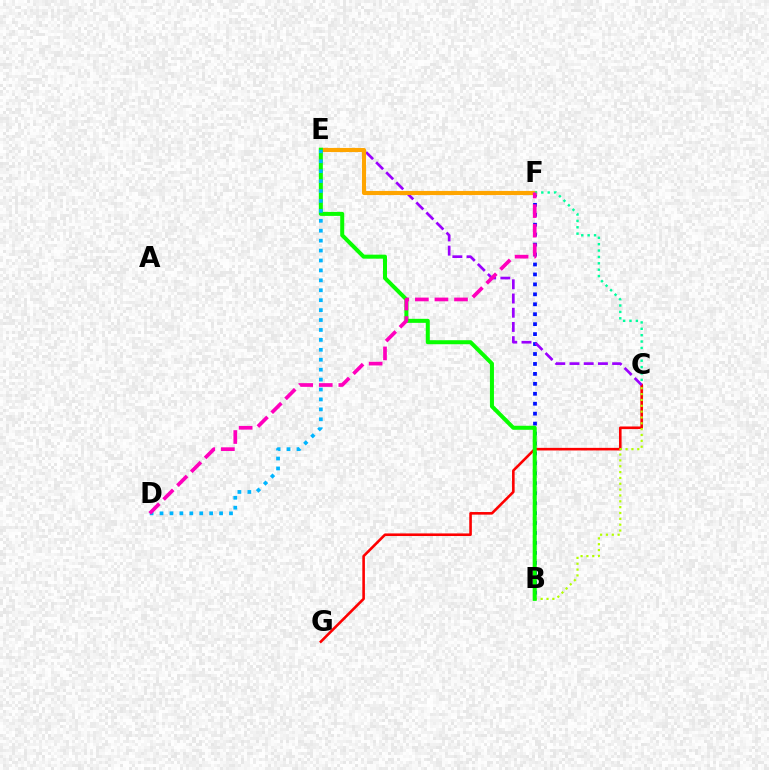{('C', 'G'): [{'color': '#ff0000', 'line_style': 'solid', 'thickness': 1.87}], ('B', 'F'): [{'color': '#0010ff', 'line_style': 'dotted', 'thickness': 2.7}], ('C', 'E'): [{'color': '#9b00ff', 'line_style': 'dashed', 'thickness': 1.93}], ('B', 'C'): [{'color': '#b3ff00', 'line_style': 'dotted', 'thickness': 1.59}], ('E', 'F'): [{'color': '#ffa500', 'line_style': 'solid', 'thickness': 2.96}], ('B', 'E'): [{'color': '#08ff00', 'line_style': 'solid', 'thickness': 2.89}], ('C', 'F'): [{'color': '#00ff9d', 'line_style': 'dotted', 'thickness': 1.73}], ('D', 'E'): [{'color': '#00b5ff', 'line_style': 'dotted', 'thickness': 2.7}], ('D', 'F'): [{'color': '#ff00bd', 'line_style': 'dashed', 'thickness': 2.66}]}